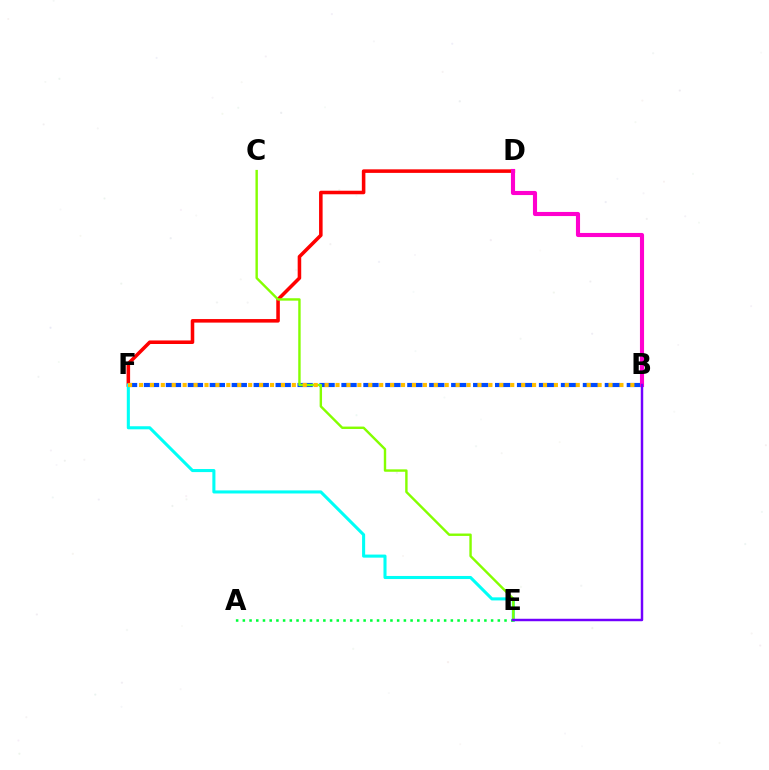{('B', 'F'): [{'color': '#004bff', 'line_style': 'dashed', 'thickness': 2.98}, {'color': '#ffbd00', 'line_style': 'dotted', 'thickness': 2.97}], ('D', 'F'): [{'color': '#ff0000', 'line_style': 'solid', 'thickness': 2.55}], ('E', 'F'): [{'color': '#00fff6', 'line_style': 'solid', 'thickness': 2.21}], ('A', 'E'): [{'color': '#00ff39', 'line_style': 'dotted', 'thickness': 1.82}], ('C', 'E'): [{'color': '#84ff00', 'line_style': 'solid', 'thickness': 1.73}], ('B', 'D'): [{'color': '#ff00cf', 'line_style': 'solid', 'thickness': 2.96}], ('B', 'E'): [{'color': '#7200ff', 'line_style': 'solid', 'thickness': 1.77}]}